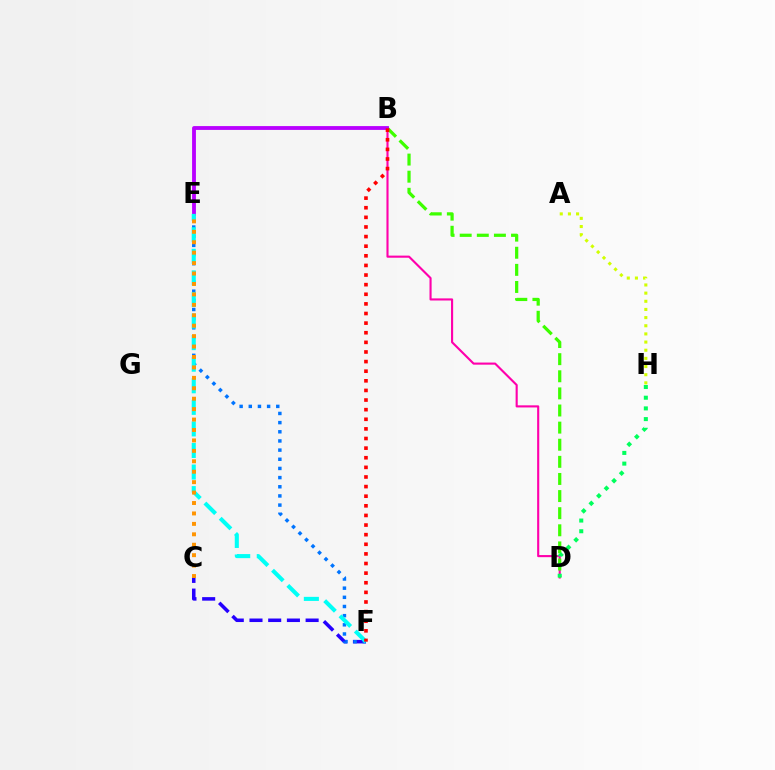{('A', 'H'): [{'color': '#d1ff00', 'line_style': 'dotted', 'thickness': 2.22}], ('B', 'D'): [{'color': '#ff00ac', 'line_style': 'solid', 'thickness': 1.52}, {'color': '#3dff00', 'line_style': 'dashed', 'thickness': 2.32}], ('B', 'E'): [{'color': '#b900ff', 'line_style': 'solid', 'thickness': 2.76}], ('C', 'F'): [{'color': '#2500ff', 'line_style': 'dashed', 'thickness': 2.54}], ('E', 'F'): [{'color': '#0074ff', 'line_style': 'dotted', 'thickness': 2.49}, {'color': '#00fff6', 'line_style': 'dashed', 'thickness': 2.93}], ('B', 'F'): [{'color': '#ff0000', 'line_style': 'dotted', 'thickness': 2.61}], ('C', 'E'): [{'color': '#ff9400', 'line_style': 'dotted', 'thickness': 2.83}], ('D', 'H'): [{'color': '#00ff5c', 'line_style': 'dotted', 'thickness': 2.91}]}